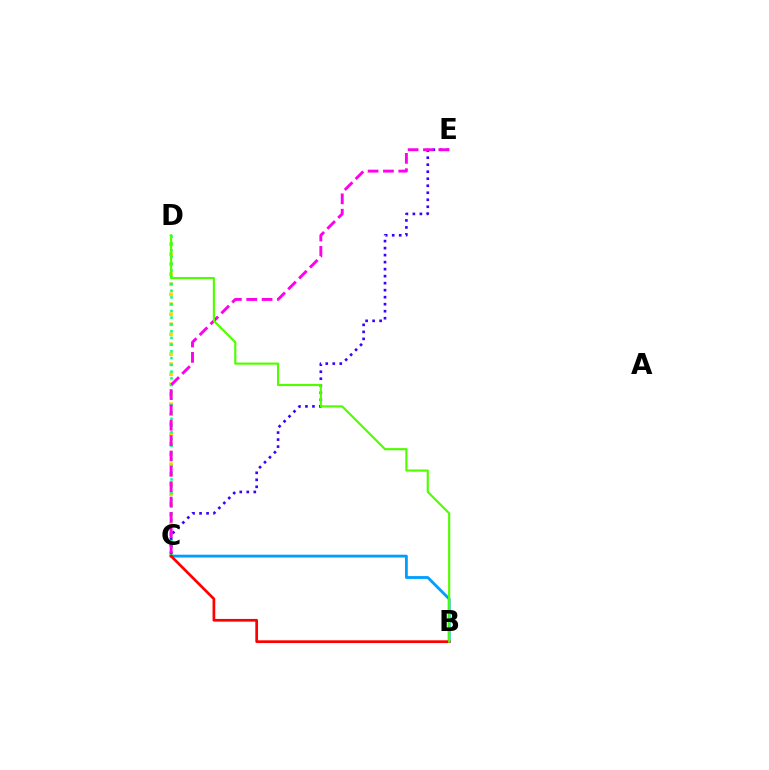{('C', 'D'): [{'color': '#ffd500', 'line_style': 'dotted', 'thickness': 2.72}, {'color': '#00ff86', 'line_style': 'dotted', 'thickness': 1.83}], ('C', 'E'): [{'color': '#3700ff', 'line_style': 'dotted', 'thickness': 1.9}, {'color': '#ff00ed', 'line_style': 'dashed', 'thickness': 2.09}], ('B', 'C'): [{'color': '#009eff', 'line_style': 'solid', 'thickness': 2.04}, {'color': '#ff0000', 'line_style': 'solid', 'thickness': 1.95}], ('B', 'D'): [{'color': '#4fff00', 'line_style': 'solid', 'thickness': 1.55}]}